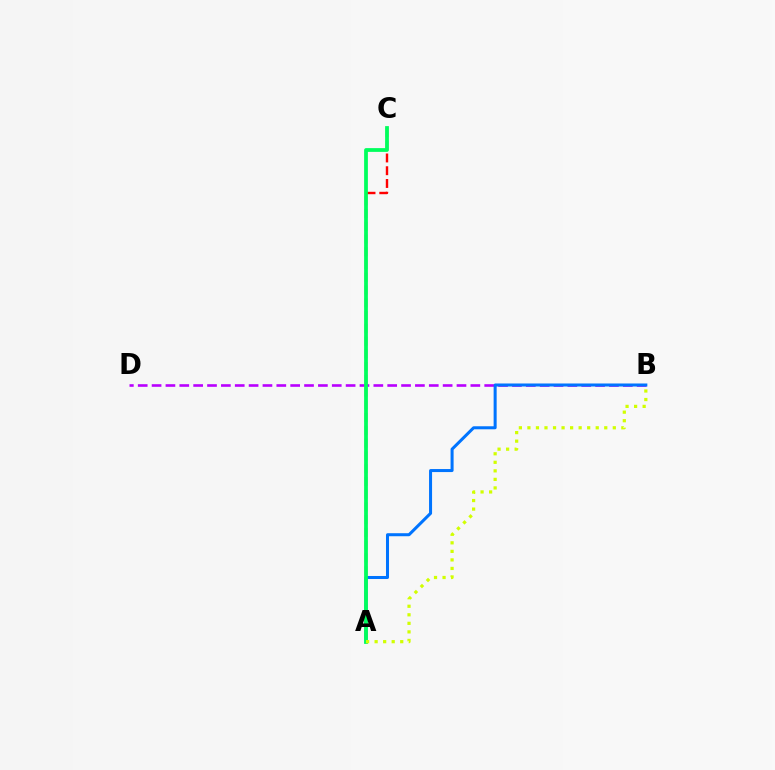{('B', 'D'): [{'color': '#b900ff', 'line_style': 'dashed', 'thickness': 1.88}], ('A', 'C'): [{'color': '#ff0000', 'line_style': 'dashed', 'thickness': 1.73}, {'color': '#00ff5c', 'line_style': 'solid', 'thickness': 2.71}], ('A', 'B'): [{'color': '#0074ff', 'line_style': 'solid', 'thickness': 2.18}, {'color': '#d1ff00', 'line_style': 'dotted', 'thickness': 2.32}]}